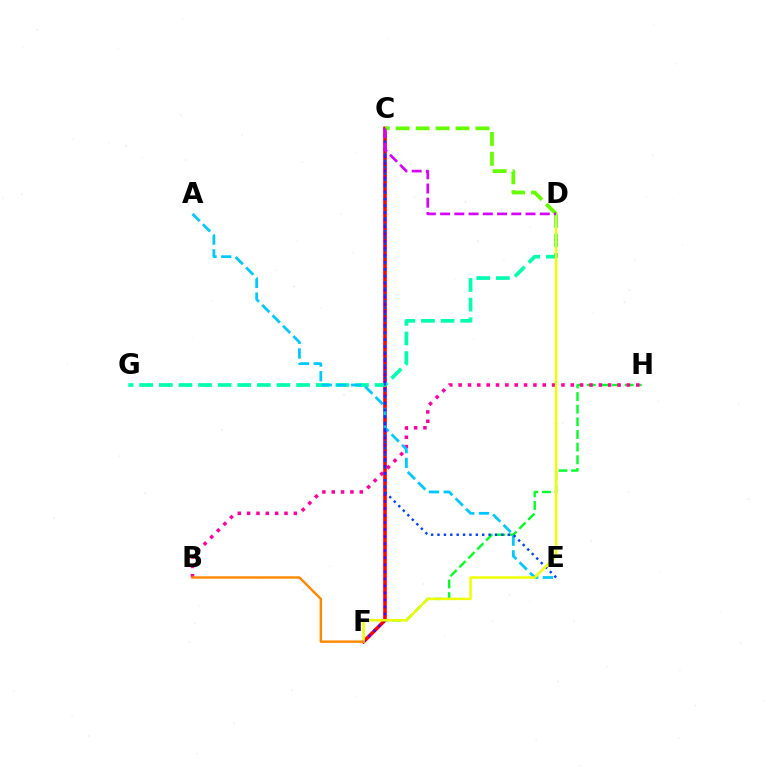{('F', 'H'): [{'color': '#00ff27', 'line_style': 'dashed', 'thickness': 1.72}], ('C', 'F'): [{'color': '#ff0000', 'line_style': 'solid', 'thickness': 2.57}, {'color': '#4f00ff', 'line_style': 'dotted', 'thickness': 1.91}], ('B', 'H'): [{'color': '#ff00a0', 'line_style': 'dotted', 'thickness': 2.54}], ('D', 'G'): [{'color': '#00ffaf', 'line_style': 'dashed', 'thickness': 2.66}], ('A', 'E'): [{'color': '#00c7ff', 'line_style': 'dashed', 'thickness': 2.0}], ('C', 'E'): [{'color': '#003fff', 'line_style': 'dotted', 'thickness': 1.73}], ('D', 'F'): [{'color': '#eeff00', 'line_style': 'solid', 'thickness': 1.79}], ('C', 'D'): [{'color': '#66ff00', 'line_style': 'dashed', 'thickness': 2.71}, {'color': '#d600ff', 'line_style': 'dashed', 'thickness': 1.93}], ('B', 'F'): [{'color': '#ff8800', 'line_style': 'solid', 'thickness': 1.74}]}